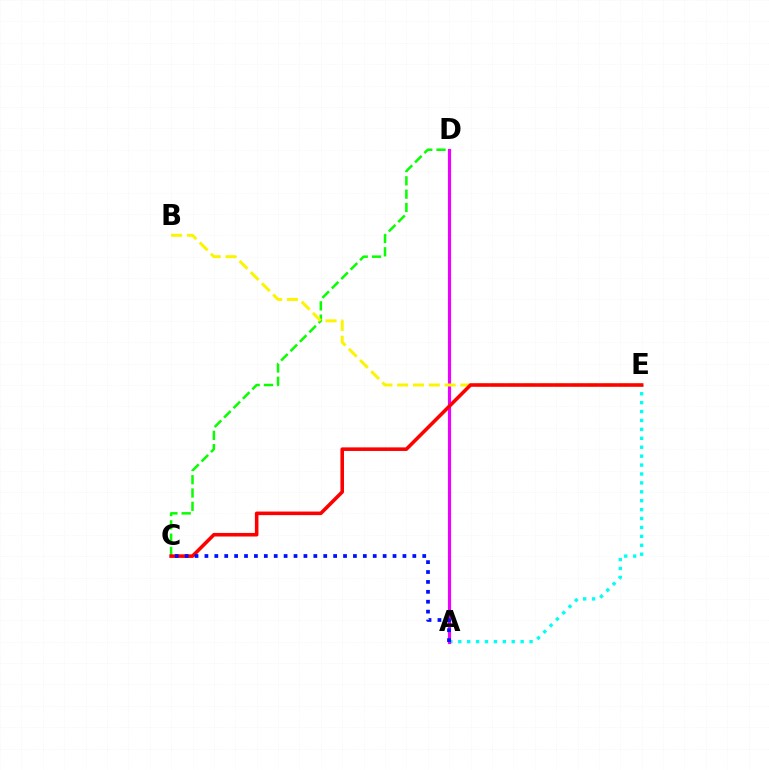{('C', 'D'): [{'color': '#08ff00', 'line_style': 'dashed', 'thickness': 1.81}], ('A', 'E'): [{'color': '#00fff6', 'line_style': 'dotted', 'thickness': 2.42}], ('A', 'D'): [{'color': '#ee00ff', 'line_style': 'solid', 'thickness': 2.27}], ('B', 'E'): [{'color': '#fcf500', 'line_style': 'dashed', 'thickness': 2.15}], ('C', 'E'): [{'color': '#ff0000', 'line_style': 'solid', 'thickness': 2.57}], ('A', 'C'): [{'color': '#0010ff', 'line_style': 'dotted', 'thickness': 2.69}]}